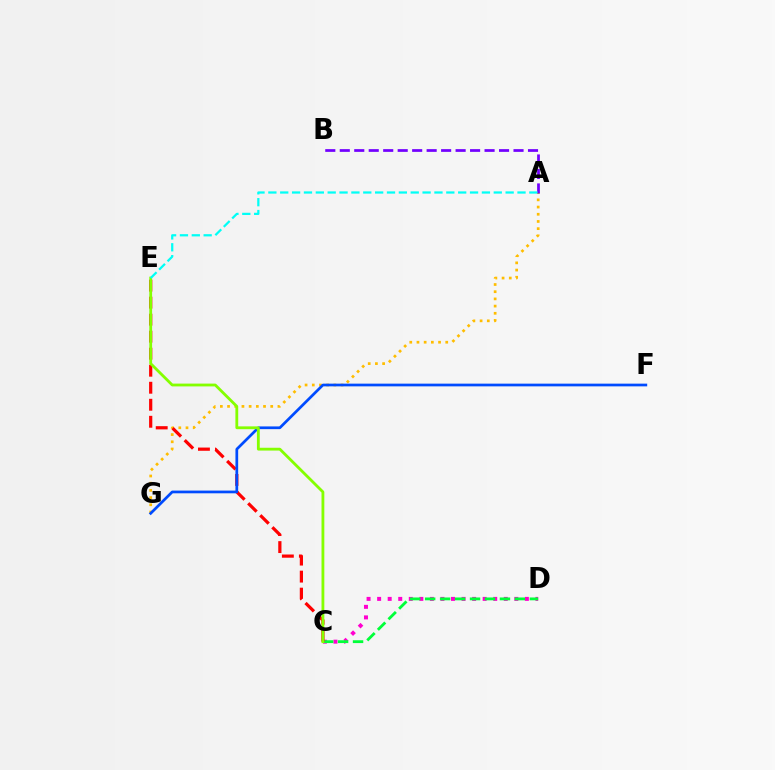{('A', 'G'): [{'color': '#ffbd00', 'line_style': 'dotted', 'thickness': 1.96}], ('C', 'D'): [{'color': '#ff00cf', 'line_style': 'dotted', 'thickness': 2.87}, {'color': '#00ff39', 'line_style': 'dashed', 'thickness': 2.03}], ('C', 'E'): [{'color': '#ff0000', 'line_style': 'dashed', 'thickness': 2.31}, {'color': '#84ff00', 'line_style': 'solid', 'thickness': 2.03}], ('F', 'G'): [{'color': '#004bff', 'line_style': 'solid', 'thickness': 1.96}], ('A', 'B'): [{'color': '#7200ff', 'line_style': 'dashed', 'thickness': 1.97}], ('A', 'E'): [{'color': '#00fff6', 'line_style': 'dashed', 'thickness': 1.61}]}